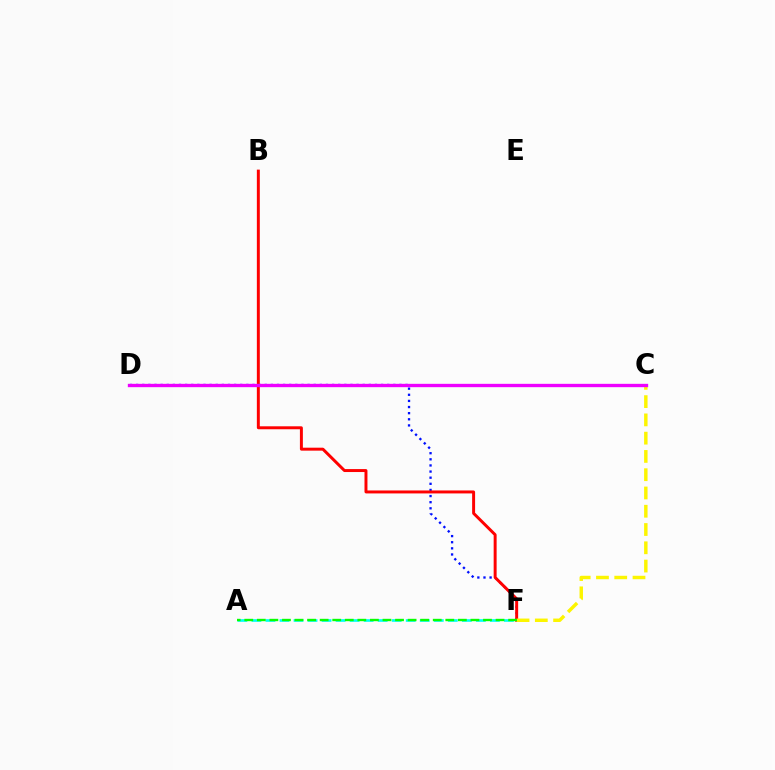{('D', 'F'): [{'color': '#0010ff', 'line_style': 'dotted', 'thickness': 1.66}], ('A', 'F'): [{'color': '#00fff6', 'line_style': 'dashed', 'thickness': 1.91}, {'color': '#08ff00', 'line_style': 'dashed', 'thickness': 1.71}], ('B', 'F'): [{'color': '#ff0000', 'line_style': 'solid', 'thickness': 2.13}], ('C', 'F'): [{'color': '#fcf500', 'line_style': 'dashed', 'thickness': 2.48}], ('C', 'D'): [{'color': '#ee00ff', 'line_style': 'solid', 'thickness': 2.41}]}